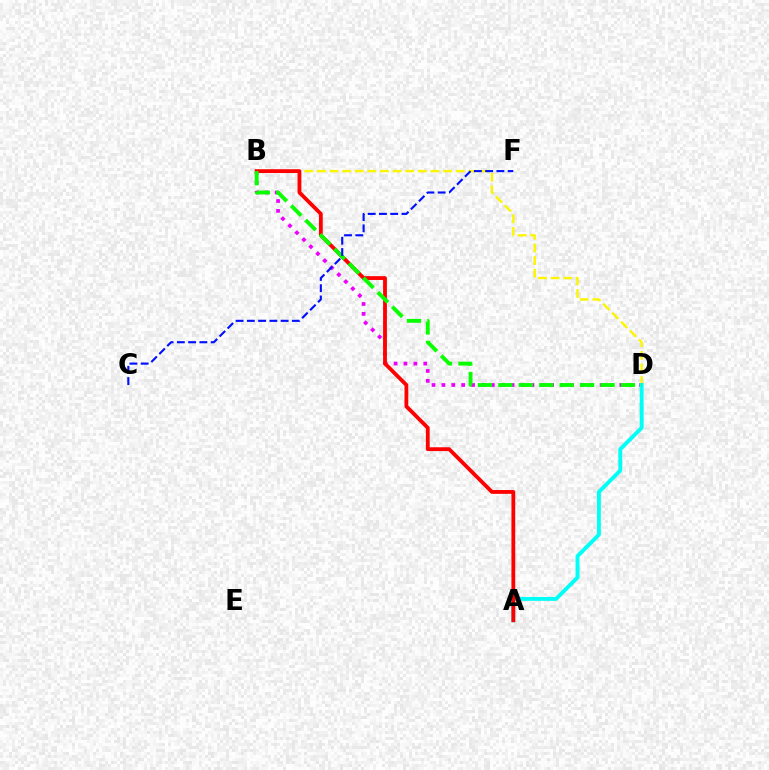{('B', 'D'): [{'color': '#fcf500', 'line_style': 'dashed', 'thickness': 1.71}, {'color': '#ee00ff', 'line_style': 'dotted', 'thickness': 2.69}, {'color': '#08ff00', 'line_style': 'dashed', 'thickness': 2.78}], ('A', 'D'): [{'color': '#00fff6', 'line_style': 'solid', 'thickness': 2.81}], ('A', 'B'): [{'color': '#ff0000', 'line_style': 'solid', 'thickness': 2.74}], ('C', 'F'): [{'color': '#0010ff', 'line_style': 'dashed', 'thickness': 1.53}]}